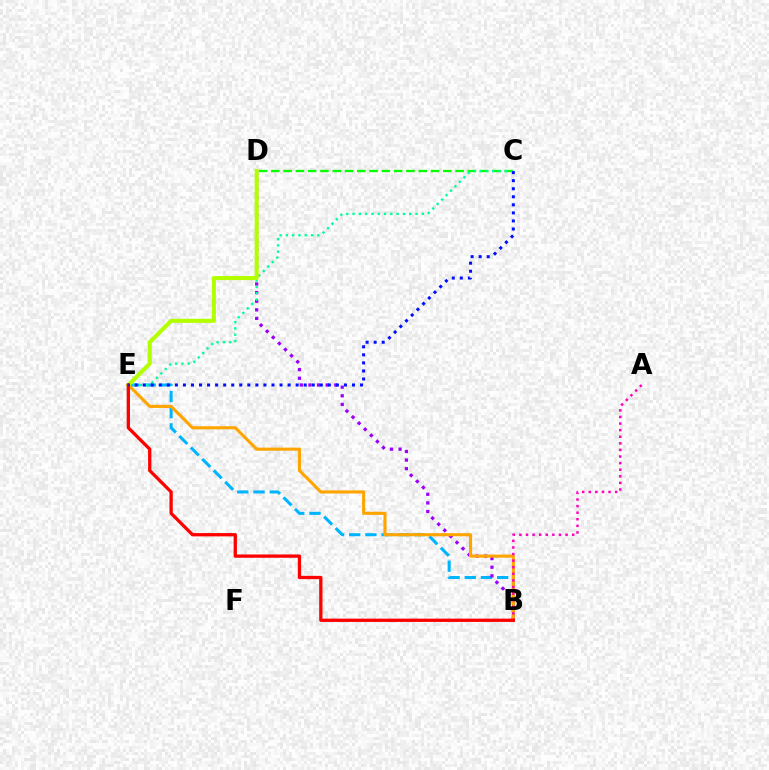{('B', 'E'): [{'color': '#00b5ff', 'line_style': 'dashed', 'thickness': 2.2}, {'color': '#ffa500', 'line_style': 'solid', 'thickness': 2.24}, {'color': '#ff0000', 'line_style': 'solid', 'thickness': 2.37}], ('B', 'D'): [{'color': '#9b00ff', 'line_style': 'dotted', 'thickness': 2.34}], ('A', 'B'): [{'color': '#ff00bd', 'line_style': 'dotted', 'thickness': 1.79}], ('C', 'D'): [{'color': '#08ff00', 'line_style': 'dashed', 'thickness': 1.67}], ('C', 'E'): [{'color': '#00ff9d', 'line_style': 'dotted', 'thickness': 1.71}, {'color': '#0010ff', 'line_style': 'dotted', 'thickness': 2.19}], ('D', 'E'): [{'color': '#b3ff00', 'line_style': 'solid', 'thickness': 2.92}]}